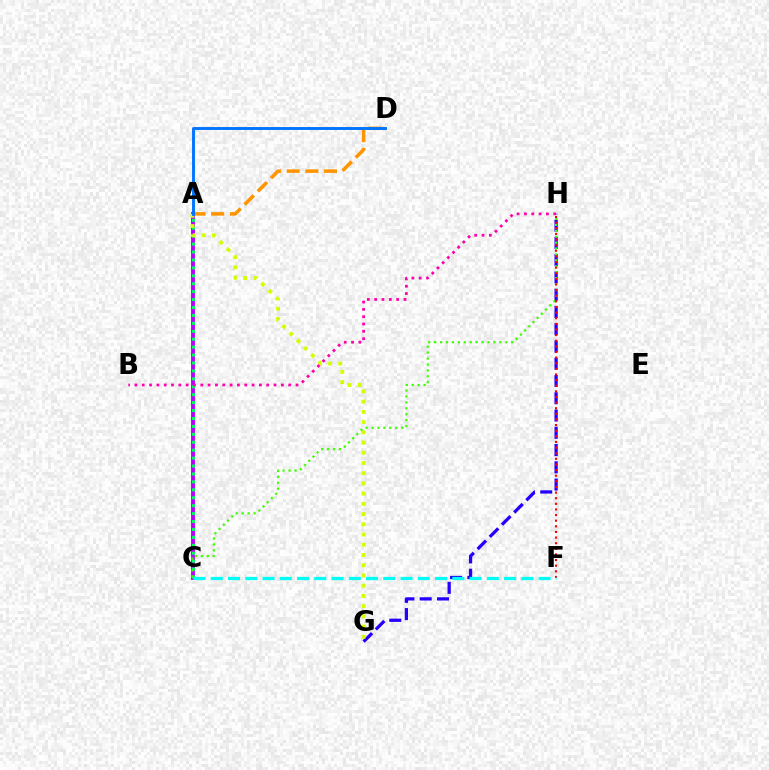{('G', 'H'): [{'color': '#2500ff', 'line_style': 'dashed', 'thickness': 2.35}], ('A', 'D'): [{'color': '#ff9400', 'line_style': 'dashed', 'thickness': 2.53}, {'color': '#0074ff', 'line_style': 'solid', 'thickness': 2.09}], ('A', 'C'): [{'color': '#b900ff', 'line_style': 'solid', 'thickness': 2.81}, {'color': '#00ff5c', 'line_style': 'dotted', 'thickness': 2.15}], ('A', 'G'): [{'color': '#d1ff00', 'line_style': 'dotted', 'thickness': 2.78}], ('C', 'H'): [{'color': '#3dff00', 'line_style': 'dotted', 'thickness': 1.61}], ('B', 'H'): [{'color': '#ff00ac', 'line_style': 'dotted', 'thickness': 1.99}], ('F', 'H'): [{'color': '#ff0000', 'line_style': 'dotted', 'thickness': 1.53}], ('C', 'F'): [{'color': '#00fff6', 'line_style': 'dashed', 'thickness': 2.34}]}